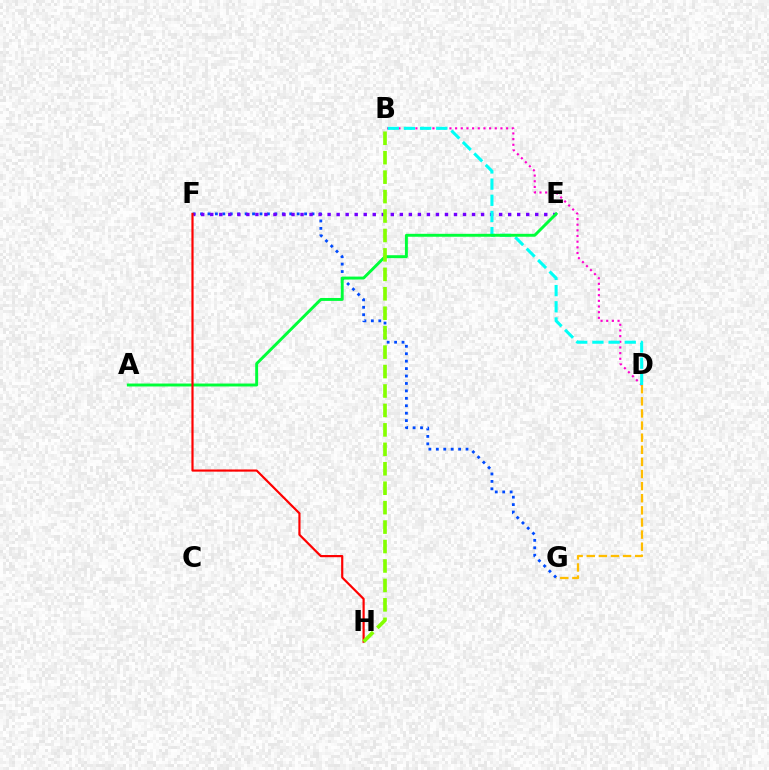{('F', 'G'): [{'color': '#004bff', 'line_style': 'dotted', 'thickness': 2.02}], ('D', 'G'): [{'color': '#ffbd00', 'line_style': 'dashed', 'thickness': 1.65}], ('B', 'D'): [{'color': '#ff00cf', 'line_style': 'dotted', 'thickness': 1.54}, {'color': '#00fff6', 'line_style': 'dashed', 'thickness': 2.2}], ('E', 'F'): [{'color': '#7200ff', 'line_style': 'dotted', 'thickness': 2.45}], ('A', 'E'): [{'color': '#00ff39', 'line_style': 'solid', 'thickness': 2.11}], ('F', 'H'): [{'color': '#ff0000', 'line_style': 'solid', 'thickness': 1.57}], ('B', 'H'): [{'color': '#84ff00', 'line_style': 'dashed', 'thickness': 2.64}]}